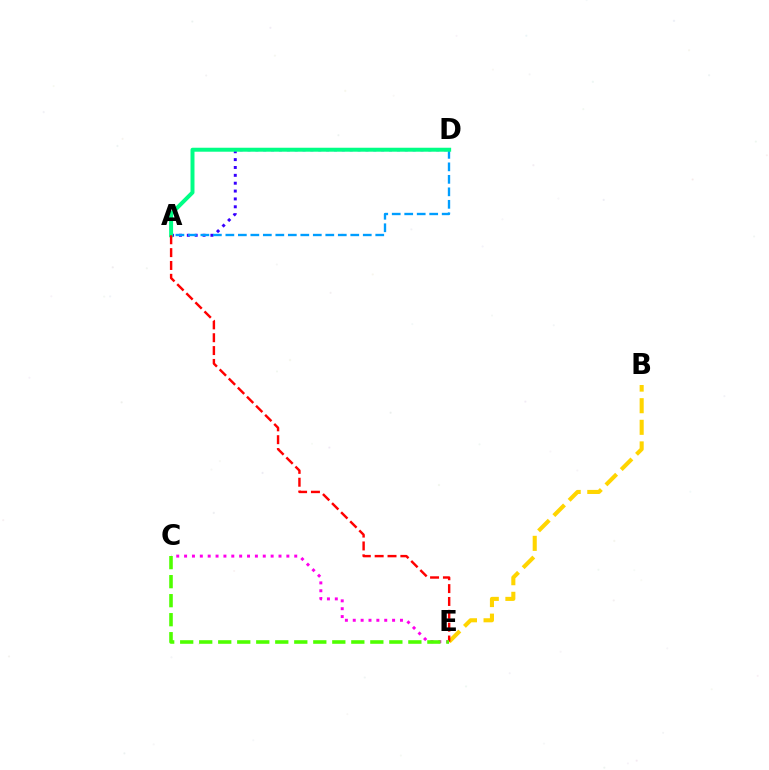{('A', 'D'): [{'color': '#3700ff', 'line_style': 'dotted', 'thickness': 2.14}, {'color': '#009eff', 'line_style': 'dashed', 'thickness': 1.7}, {'color': '#00ff86', 'line_style': 'solid', 'thickness': 2.86}], ('C', 'E'): [{'color': '#ff00ed', 'line_style': 'dotted', 'thickness': 2.14}, {'color': '#4fff00', 'line_style': 'dashed', 'thickness': 2.58}], ('B', 'E'): [{'color': '#ffd500', 'line_style': 'dashed', 'thickness': 2.94}], ('A', 'E'): [{'color': '#ff0000', 'line_style': 'dashed', 'thickness': 1.75}]}